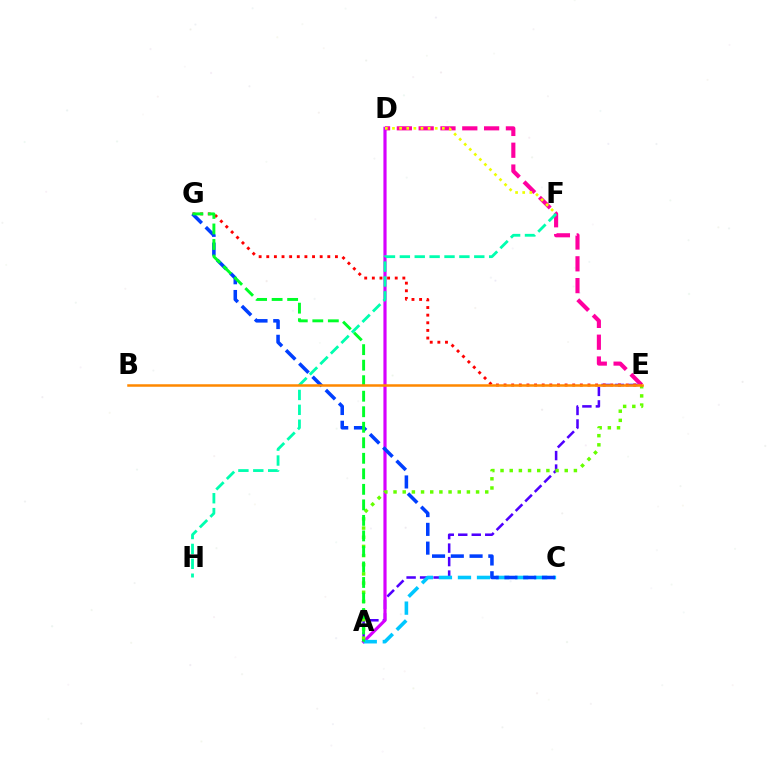{('D', 'E'): [{'color': '#ff00a0', 'line_style': 'dashed', 'thickness': 2.96}], ('A', 'E'): [{'color': '#4f00ff', 'line_style': 'dashed', 'thickness': 1.83}, {'color': '#66ff00', 'line_style': 'dotted', 'thickness': 2.49}], ('A', 'D'): [{'color': '#d600ff', 'line_style': 'solid', 'thickness': 2.28}], ('A', 'C'): [{'color': '#00c7ff', 'line_style': 'dashed', 'thickness': 2.59}], ('E', 'G'): [{'color': '#ff0000', 'line_style': 'dotted', 'thickness': 2.07}], ('D', 'F'): [{'color': '#eeff00', 'line_style': 'dotted', 'thickness': 1.94}], ('C', 'G'): [{'color': '#003fff', 'line_style': 'dashed', 'thickness': 2.55}], ('F', 'H'): [{'color': '#00ffaf', 'line_style': 'dashed', 'thickness': 2.02}], ('A', 'G'): [{'color': '#00ff27', 'line_style': 'dashed', 'thickness': 2.11}], ('B', 'E'): [{'color': '#ff8800', 'line_style': 'solid', 'thickness': 1.8}]}